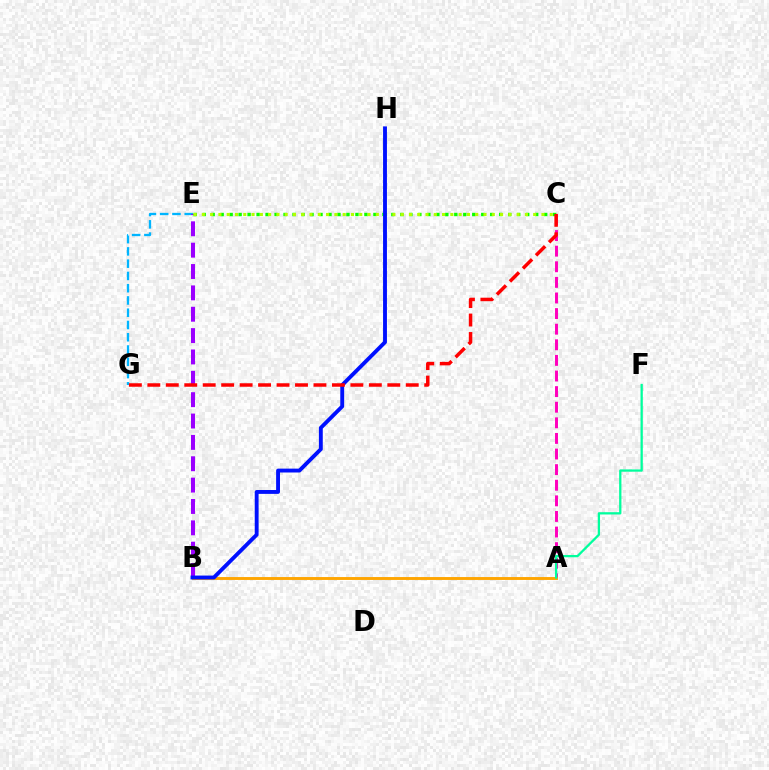{('A', 'C'): [{'color': '#ff00bd', 'line_style': 'dashed', 'thickness': 2.12}], ('A', 'B'): [{'color': '#ffa500', 'line_style': 'solid', 'thickness': 2.09}], ('E', 'G'): [{'color': '#00b5ff', 'line_style': 'dashed', 'thickness': 1.67}], ('B', 'E'): [{'color': '#9b00ff', 'line_style': 'dashed', 'thickness': 2.9}], ('C', 'E'): [{'color': '#08ff00', 'line_style': 'dotted', 'thickness': 2.44}, {'color': '#b3ff00', 'line_style': 'dotted', 'thickness': 2.25}], ('A', 'F'): [{'color': '#00ff9d', 'line_style': 'solid', 'thickness': 1.64}], ('B', 'H'): [{'color': '#0010ff', 'line_style': 'solid', 'thickness': 2.79}], ('C', 'G'): [{'color': '#ff0000', 'line_style': 'dashed', 'thickness': 2.51}]}